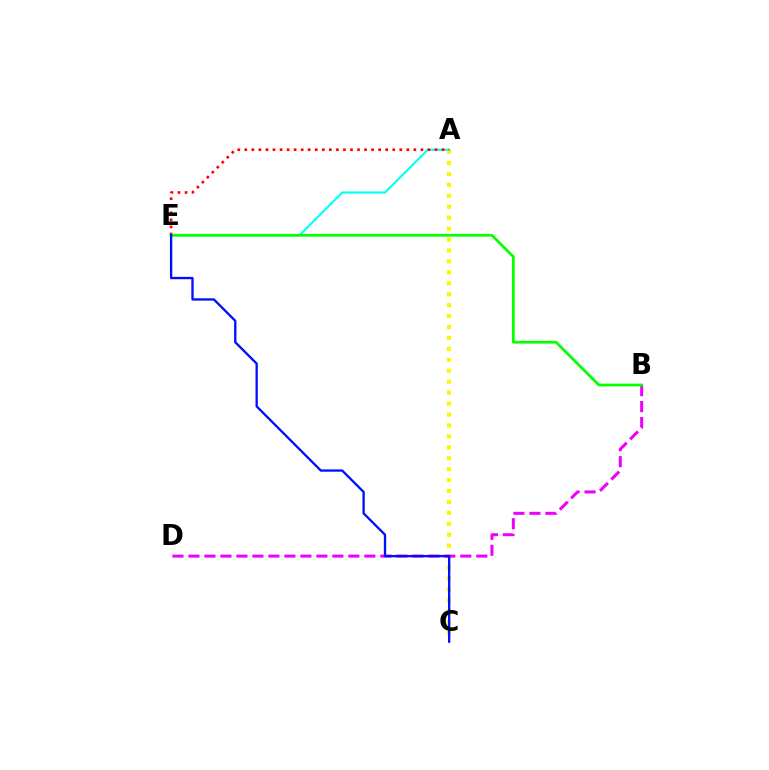{('A', 'C'): [{'color': '#fcf500', 'line_style': 'dotted', 'thickness': 2.97}], ('B', 'D'): [{'color': '#ee00ff', 'line_style': 'dashed', 'thickness': 2.17}], ('A', 'E'): [{'color': '#00fff6', 'line_style': 'solid', 'thickness': 1.51}, {'color': '#ff0000', 'line_style': 'dotted', 'thickness': 1.91}], ('B', 'E'): [{'color': '#08ff00', 'line_style': 'solid', 'thickness': 2.0}], ('C', 'E'): [{'color': '#0010ff', 'line_style': 'solid', 'thickness': 1.68}]}